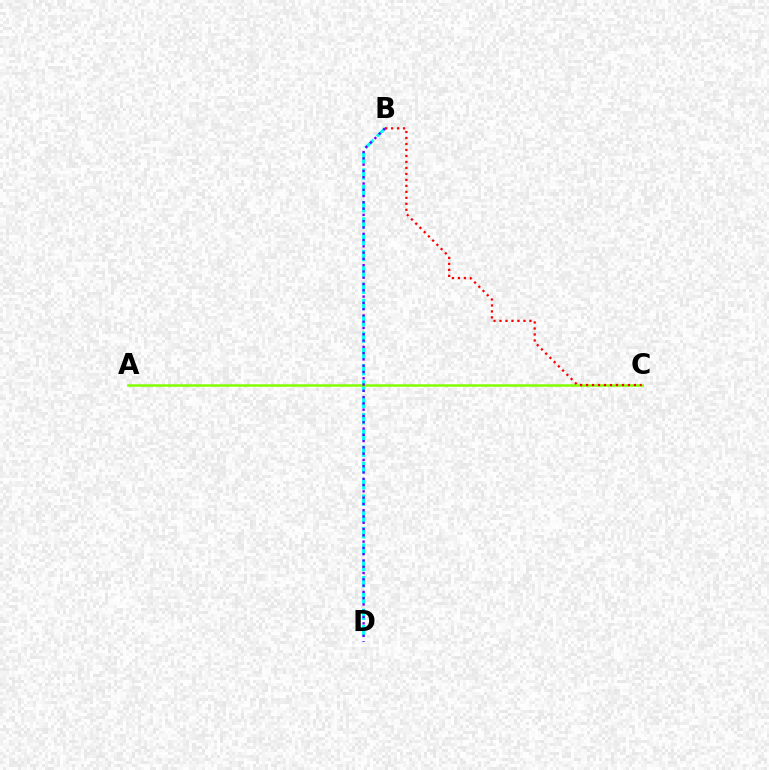{('B', 'D'): [{'color': '#00fff6', 'line_style': 'dashed', 'thickness': 2.21}, {'color': '#7200ff', 'line_style': 'dotted', 'thickness': 1.71}], ('A', 'C'): [{'color': '#84ff00', 'line_style': 'solid', 'thickness': 1.83}], ('B', 'C'): [{'color': '#ff0000', 'line_style': 'dotted', 'thickness': 1.63}]}